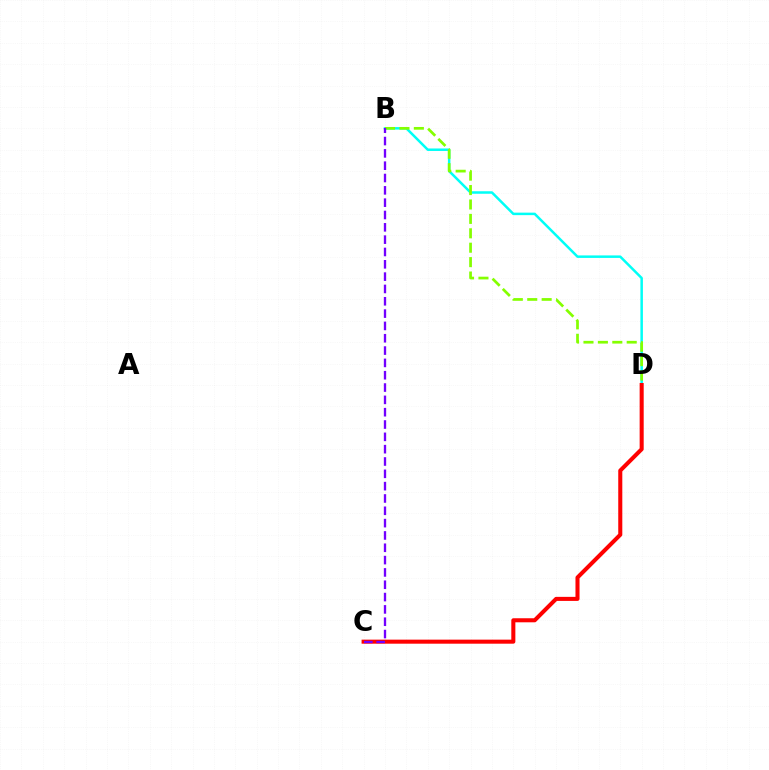{('B', 'D'): [{'color': '#00fff6', 'line_style': 'solid', 'thickness': 1.8}, {'color': '#84ff00', 'line_style': 'dashed', 'thickness': 1.96}], ('C', 'D'): [{'color': '#ff0000', 'line_style': 'solid', 'thickness': 2.92}], ('B', 'C'): [{'color': '#7200ff', 'line_style': 'dashed', 'thickness': 1.67}]}